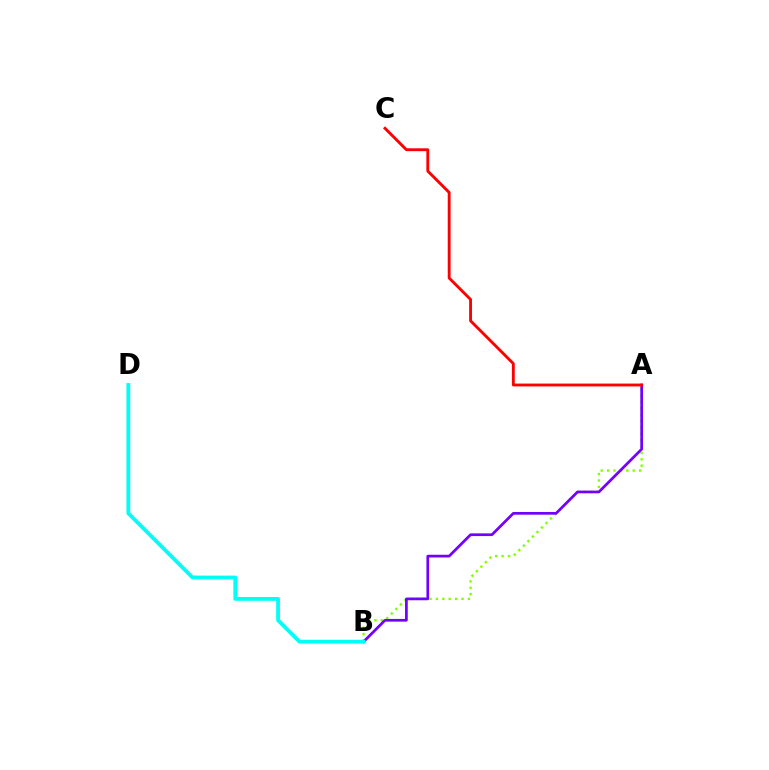{('A', 'B'): [{'color': '#84ff00', 'line_style': 'dotted', 'thickness': 1.74}, {'color': '#7200ff', 'line_style': 'solid', 'thickness': 1.95}], ('A', 'C'): [{'color': '#ff0000', 'line_style': 'solid', 'thickness': 2.06}], ('B', 'D'): [{'color': '#00fff6', 'line_style': 'solid', 'thickness': 2.74}]}